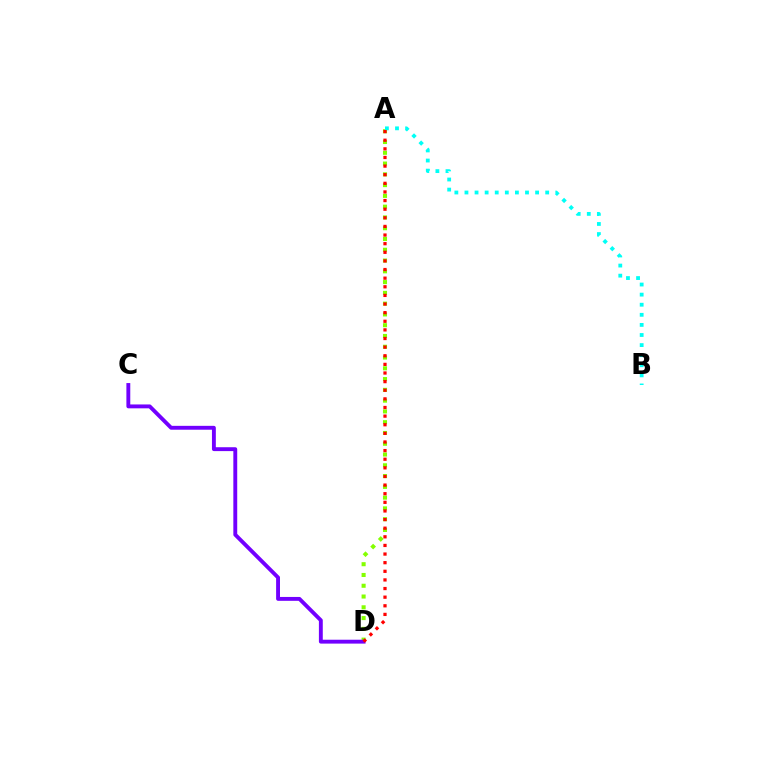{('A', 'D'): [{'color': '#84ff00', 'line_style': 'dotted', 'thickness': 2.93}, {'color': '#ff0000', 'line_style': 'dotted', 'thickness': 2.34}], ('A', 'B'): [{'color': '#00fff6', 'line_style': 'dotted', 'thickness': 2.74}], ('C', 'D'): [{'color': '#7200ff', 'line_style': 'solid', 'thickness': 2.79}]}